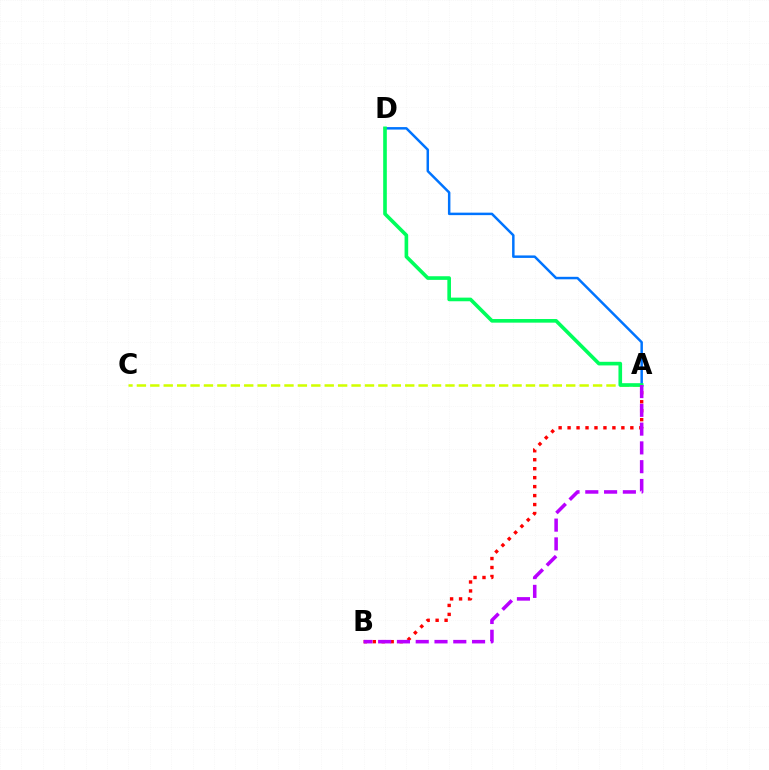{('A', 'C'): [{'color': '#d1ff00', 'line_style': 'dashed', 'thickness': 1.82}], ('A', 'D'): [{'color': '#0074ff', 'line_style': 'solid', 'thickness': 1.79}, {'color': '#00ff5c', 'line_style': 'solid', 'thickness': 2.62}], ('A', 'B'): [{'color': '#ff0000', 'line_style': 'dotted', 'thickness': 2.44}, {'color': '#b900ff', 'line_style': 'dashed', 'thickness': 2.55}]}